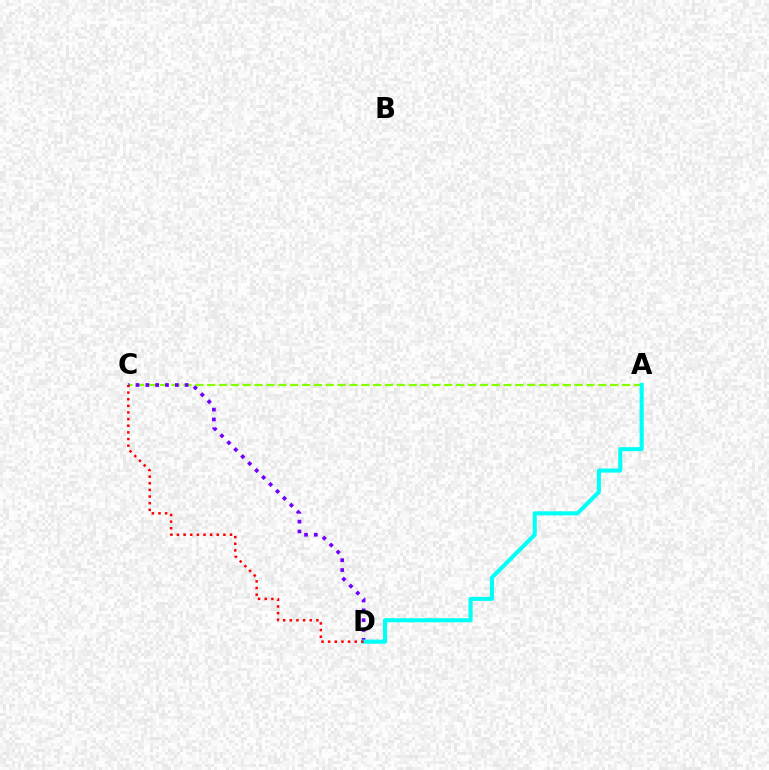{('A', 'C'): [{'color': '#84ff00', 'line_style': 'dashed', 'thickness': 1.61}], ('C', 'D'): [{'color': '#7200ff', 'line_style': 'dotted', 'thickness': 2.67}, {'color': '#ff0000', 'line_style': 'dotted', 'thickness': 1.8}], ('A', 'D'): [{'color': '#00fff6', 'line_style': 'solid', 'thickness': 2.93}]}